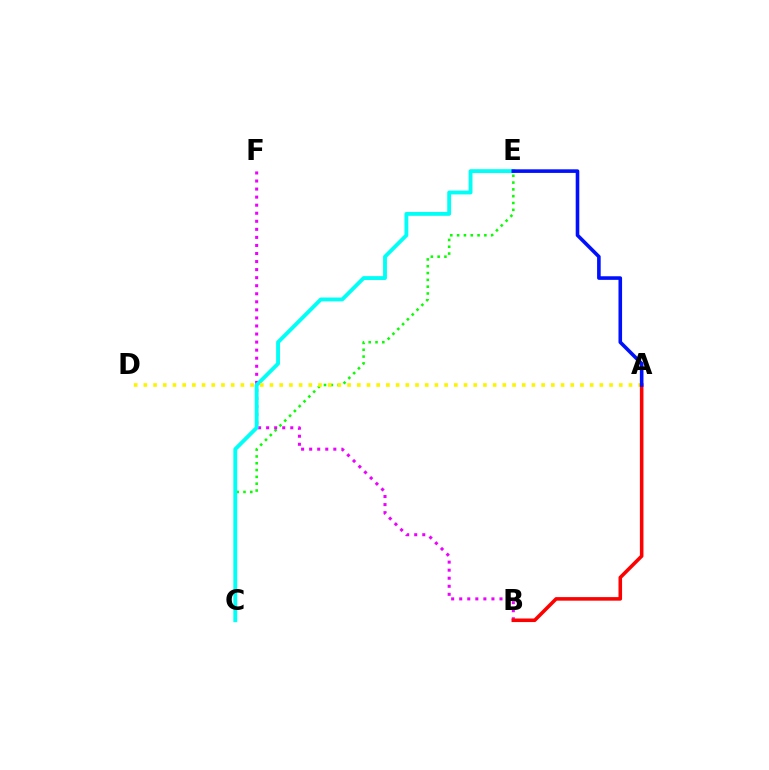{('C', 'E'): [{'color': '#08ff00', 'line_style': 'dotted', 'thickness': 1.85}, {'color': '#00fff6', 'line_style': 'solid', 'thickness': 2.78}], ('B', 'F'): [{'color': '#ee00ff', 'line_style': 'dotted', 'thickness': 2.19}], ('A', 'D'): [{'color': '#fcf500', 'line_style': 'dotted', 'thickness': 2.64}], ('A', 'B'): [{'color': '#ff0000', 'line_style': 'solid', 'thickness': 2.56}], ('A', 'E'): [{'color': '#0010ff', 'line_style': 'solid', 'thickness': 2.59}]}